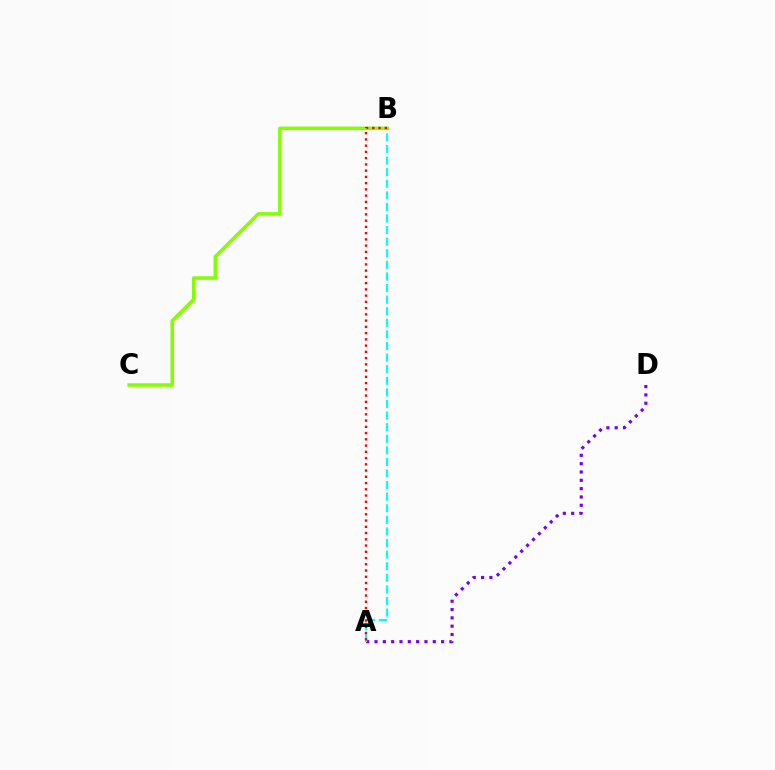{('B', 'C'): [{'color': '#84ff00', 'line_style': 'solid', 'thickness': 2.55}], ('A', 'D'): [{'color': '#7200ff', 'line_style': 'dotted', 'thickness': 2.26}], ('A', 'B'): [{'color': '#00fff6', 'line_style': 'dashed', 'thickness': 1.57}, {'color': '#ff0000', 'line_style': 'dotted', 'thickness': 1.7}]}